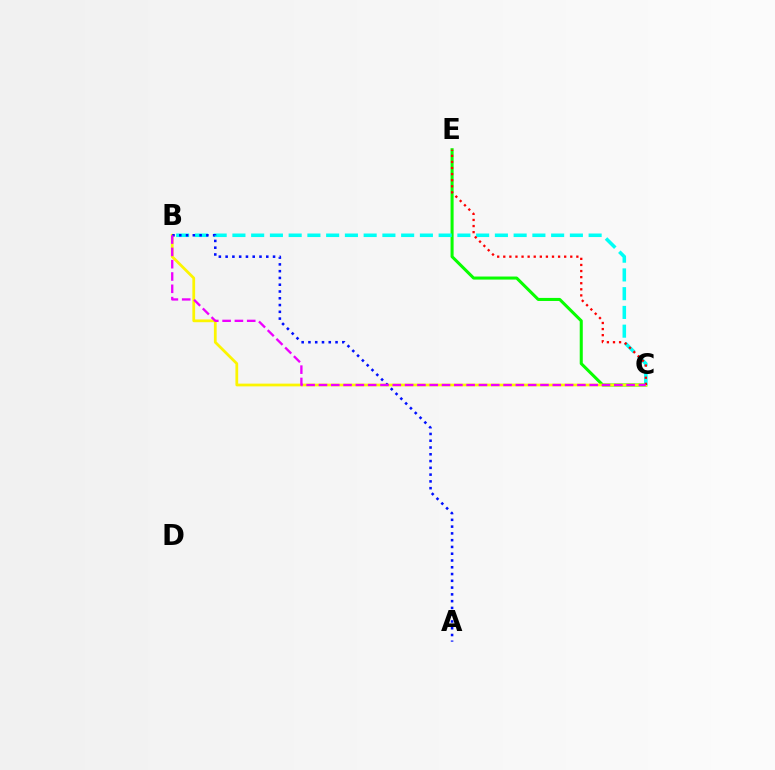{('C', 'E'): [{'color': '#08ff00', 'line_style': 'solid', 'thickness': 2.19}, {'color': '#ff0000', 'line_style': 'dotted', 'thickness': 1.65}], ('B', 'C'): [{'color': '#fcf500', 'line_style': 'solid', 'thickness': 1.98}, {'color': '#00fff6', 'line_style': 'dashed', 'thickness': 2.55}, {'color': '#ee00ff', 'line_style': 'dashed', 'thickness': 1.67}], ('A', 'B'): [{'color': '#0010ff', 'line_style': 'dotted', 'thickness': 1.84}]}